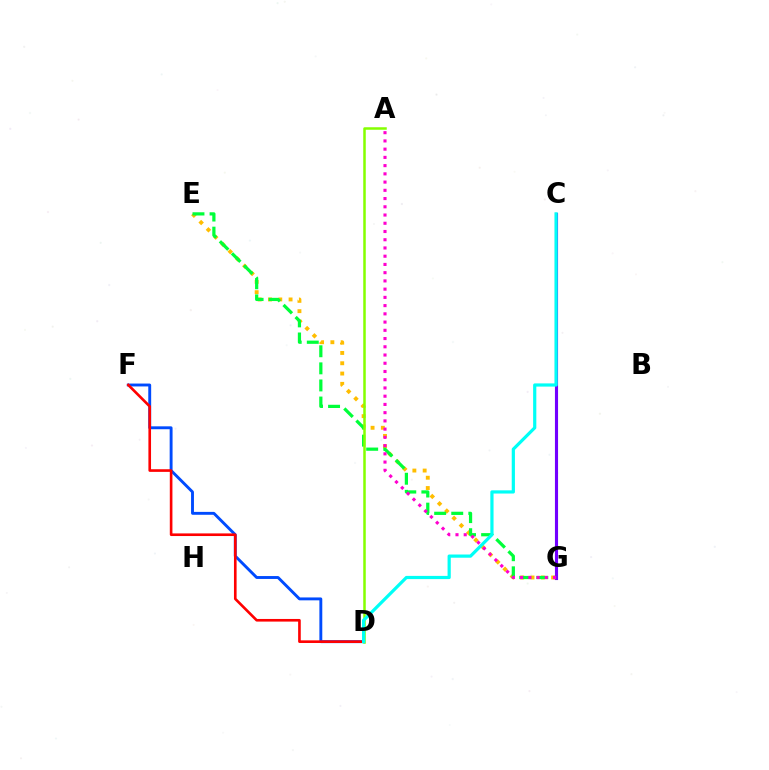{('E', 'G'): [{'color': '#ffbd00', 'line_style': 'dotted', 'thickness': 2.8}, {'color': '#00ff39', 'line_style': 'dashed', 'thickness': 2.32}], ('D', 'F'): [{'color': '#004bff', 'line_style': 'solid', 'thickness': 2.08}, {'color': '#ff0000', 'line_style': 'solid', 'thickness': 1.9}], ('C', 'G'): [{'color': '#7200ff', 'line_style': 'solid', 'thickness': 2.24}], ('A', 'D'): [{'color': '#84ff00', 'line_style': 'solid', 'thickness': 1.81}], ('A', 'G'): [{'color': '#ff00cf', 'line_style': 'dotted', 'thickness': 2.24}], ('C', 'D'): [{'color': '#00fff6', 'line_style': 'solid', 'thickness': 2.31}]}